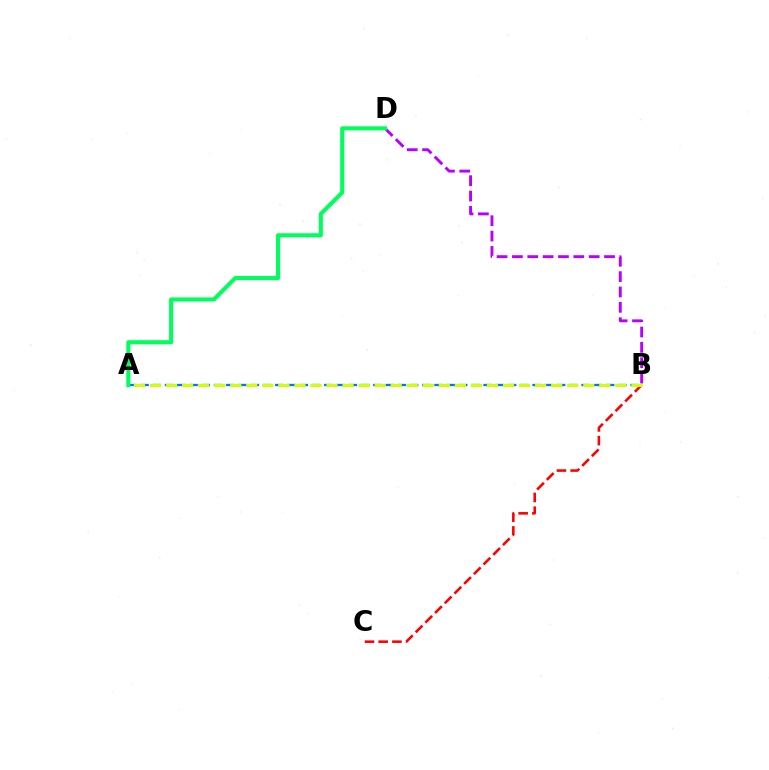{('A', 'B'): [{'color': '#0074ff', 'line_style': 'dashed', 'thickness': 1.66}, {'color': '#d1ff00', 'line_style': 'dashed', 'thickness': 2.18}], ('B', 'D'): [{'color': '#b900ff', 'line_style': 'dashed', 'thickness': 2.09}], ('B', 'C'): [{'color': '#ff0000', 'line_style': 'dashed', 'thickness': 1.86}], ('A', 'D'): [{'color': '#00ff5c', 'line_style': 'solid', 'thickness': 2.94}]}